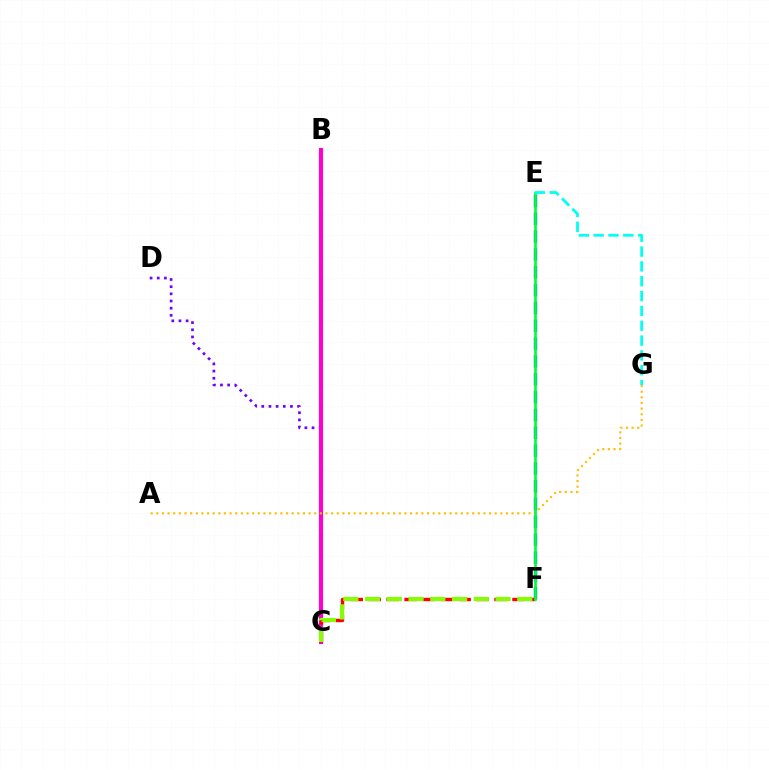{('C', 'D'): [{'color': '#7200ff', 'line_style': 'dotted', 'thickness': 1.95}], ('E', 'F'): [{'color': '#004bff', 'line_style': 'dashed', 'thickness': 2.42}, {'color': '#00ff39', 'line_style': 'solid', 'thickness': 1.96}], ('B', 'C'): [{'color': '#ff00cf', 'line_style': 'solid', 'thickness': 2.97}], ('C', 'F'): [{'color': '#ff0000', 'line_style': 'dashed', 'thickness': 2.44}, {'color': '#84ff00', 'line_style': 'dashed', 'thickness': 2.95}], ('A', 'G'): [{'color': '#ffbd00', 'line_style': 'dotted', 'thickness': 1.53}], ('E', 'G'): [{'color': '#00fff6', 'line_style': 'dashed', 'thickness': 2.01}]}